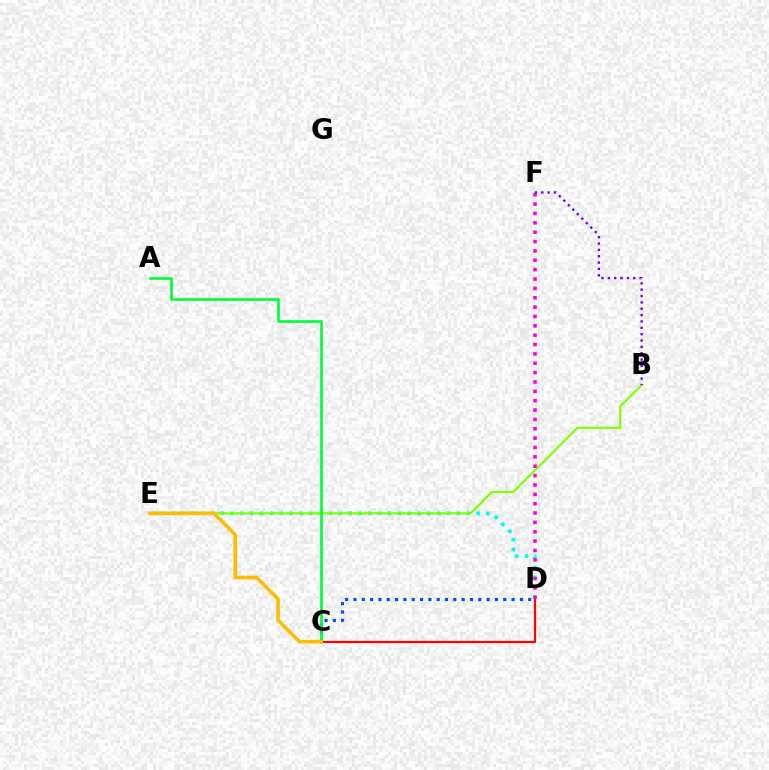{('C', 'D'): [{'color': '#ff0000', 'line_style': 'solid', 'thickness': 1.6}, {'color': '#004bff', 'line_style': 'dotted', 'thickness': 2.26}], ('D', 'E'): [{'color': '#00fff6', 'line_style': 'dotted', 'thickness': 2.67}], ('B', 'E'): [{'color': '#84ff00', 'line_style': 'solid', 'thickness': 1.59}], ('A', 'C'): [{'color': '#00ff39', 'line_style': 'solid', 'thickness': 1.91}], ('D', 'F'): [{'color': '#ff00cf', 'line_style': 'dotted', 'thickness': 2.54}], ('C', 'E'): [{'color': '#ffbd00', 'line_style': 'solid', 'thickness': 2.62}], ('B', 'F'): [{'color': '#7200ff', 'line_style': 'dotted', 'thickness': 1.73}]}